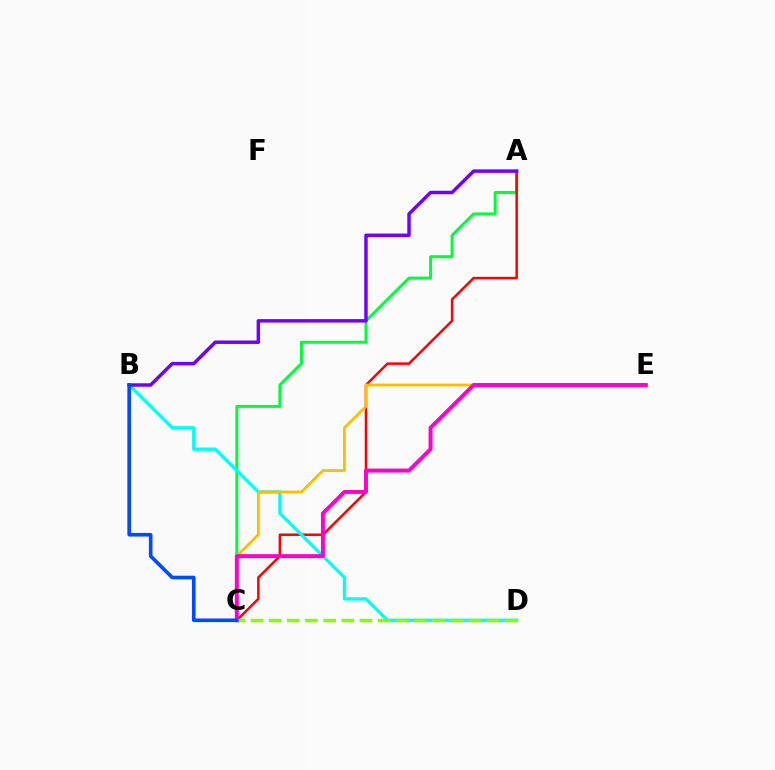{('A', 'C'): [{'color': '#00ff39', 'line_style': 'solid', 'thickness': 2.14}, {'color': '#ff0000', 'line_style': 'solid', 'thickness': 1.79}], ('B', 'D'): [{'color': '#00fff6', 'line_style': 'solid', 'thickness': 2.35}], ('C', 'E'): [{'color': '#ffbd00', 'line_style': 'solid', 'thickness': 2.01}, {'color': '#ff00cf', 'line_style': 'solid', 'thickness': 2.84}], ('A', 'B'): [{'color': '#7200ff', 'line_style': 'solid', 'thickness': 2.49}], ('C', 'D'): [{'color': '#84ff00', 'line_style': 'dashed', 'thickness': 2.47}], ('B', 'C'): [{'color': '#004bff', 'line_style': 'solid', 'thickness': 2.6}]}